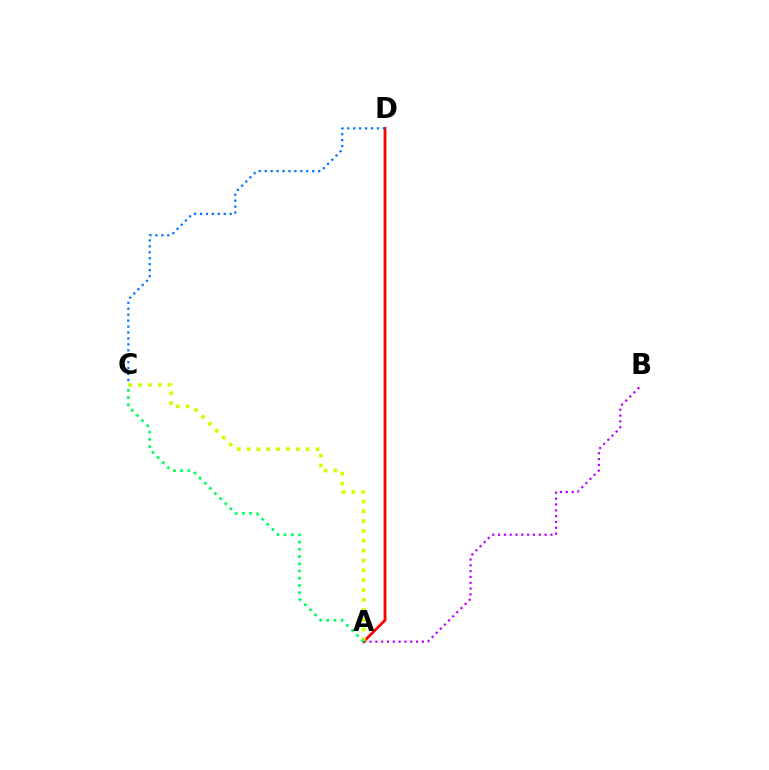{('A', 'B'): [{'color': '#b900ff', 'line_style': 'dotted', 'thickness': 1.58}], ('A', 'D'): [{'color': '#ff0000', 'line_style': 'solid', 'thickness': 2.03}], ('A', 'C'): [{'color': '#d1ff00', 'line_style': 'dotted', 'thickness': 2.67}, {'color': '#00ff5c', 'line_style': 'dotted', 'thickness': 1.96}], ('C', 'D'): [{'color': '#0074ff', 'line_style': 'dotted', 'thickness': 1.61}]}